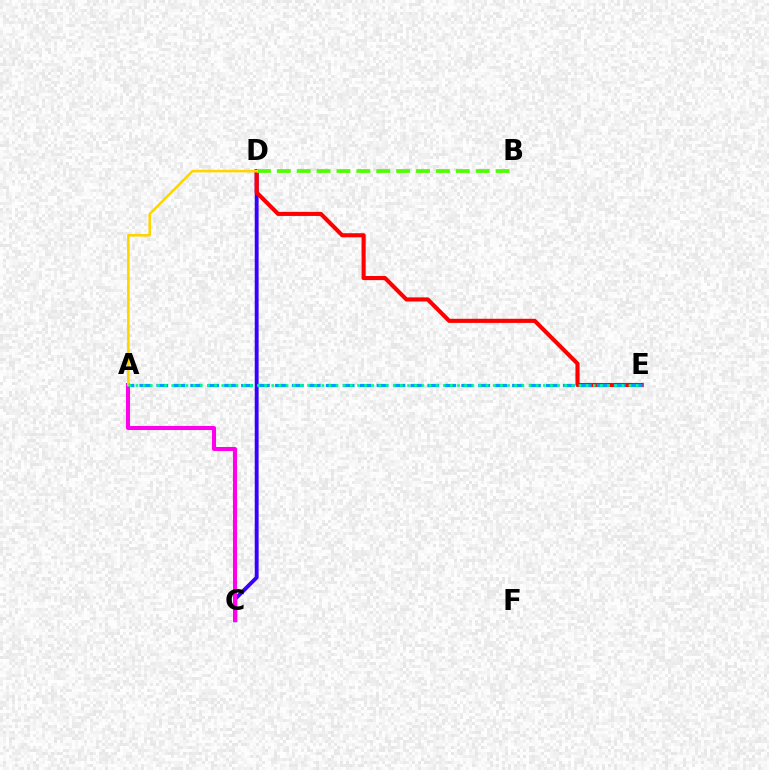{('C', 'D'): [{'color': '#3700ff', 'line_style': 'solid', 'thickness': 2.79}], ('D', 'E'): [{'color': '#ff0000', 'line_style': 'solid', 'thickness': 2.96}], ('A', 'C'): [{'color': '#ff00ed', 'line_style': 'solid', 'thickness': 2.91}], ('B', 'D'): [{'color': '#4fff00', 'line_style': 'dashed', 'thickness': 2.7}], ('A', 'E'): [{'color': '#009eff', 'line_style': 'dashed', 'thickness': 2.3}, {'color': '#00ff86', 'line_style': 'dotted', 'thickness': 1.94}], ('A', 'D'): [{'color': '#ffd500', 'line_style': 'solid', 'thickness': 1.85}]}